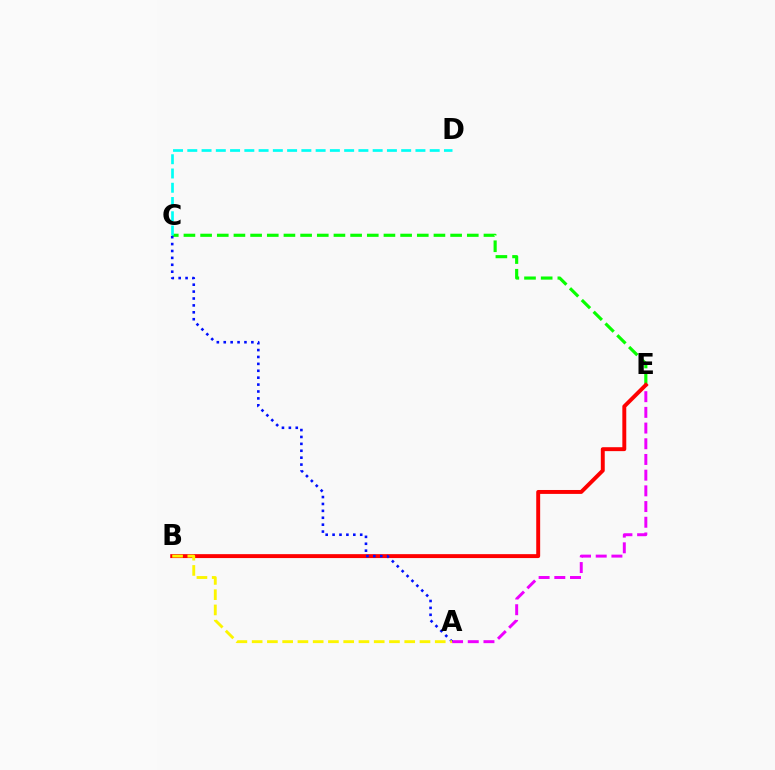{('C', 'E'): [{'color': '#08ff00', 'line_style': 'dashed', 'thickness': 2.26}], ('A', 'E'): [{'color': '#ee00ff', 'line_style': 'dashed', 'thickness': 2.13}], ('B', 'E'): [{'color': '#ff0000', 'line_style': 'solid', 'thickness': 2.82}], ('C', 'D'): [{'color': '#00fff6', 'line_style': 'dashed', 'thickness': 1.94}], ('A', 'C'): [{'color': '#0010ff', 'line_style': 'dotted', 'thickness': 1.88}], ('A', 'B'): [{'color': '#fcf500', 'line_style': 'dashed', 'thickness': 2.07}]}